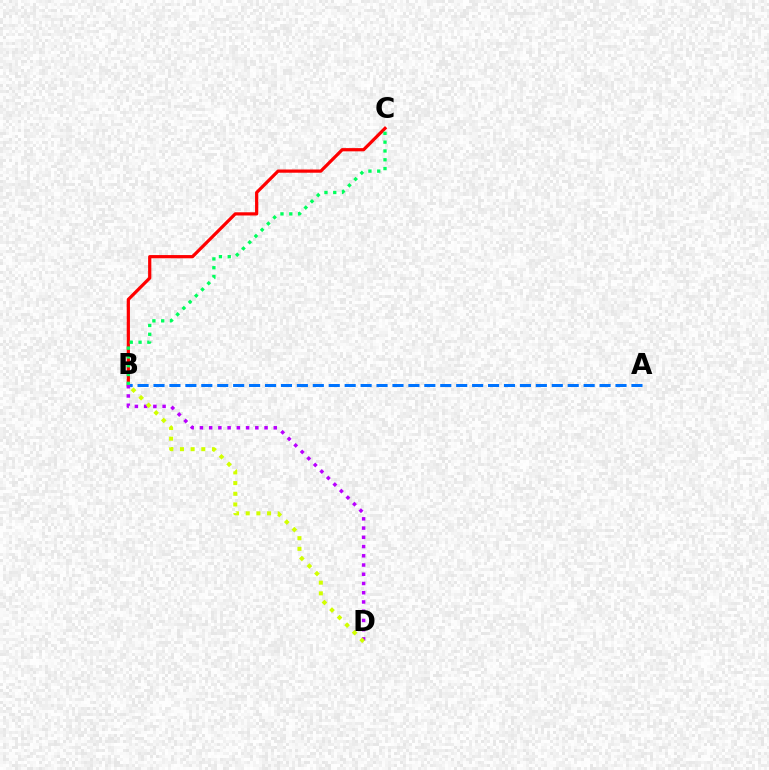{('B', 'C'): [{'color': '#ff0000', 'line_style': 'solid', 'thickness': 2.32}, {'color': '#00ff5c', 'line_style': 'dotted', 'thickness': 2.39}], ('A', 'B'): [{'color': '#0074ff', 'line_style': 'dashed', 'thickness': 2.16}], ('B', 'D'): [{'color': '#b900ff', 'line_style': 'dotted', 'thickness': 2.51}, {'color': '#d1ff00', 'line_style': 'dotted', 'thickness': 2.9}]}